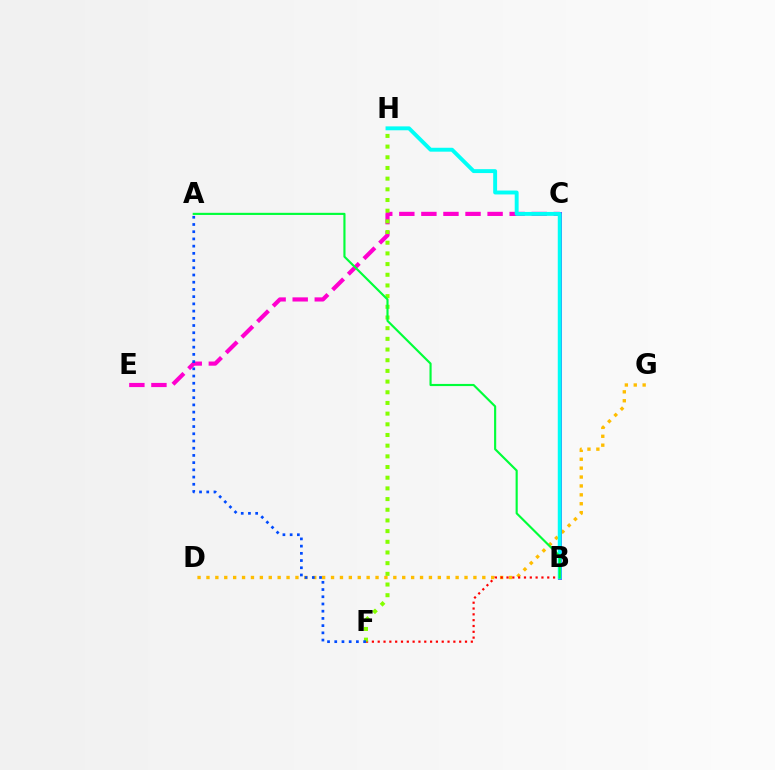{('C', 'E'): [{'color': '#ff00cf', 'line_style': 'dashed', 'thickness': 3.0}], ('D', 'G'): [{'color': '#ffbd00', 'line_style': 'dotted', 'thickness': 2.42}], ('B', 'F'): [{'color': '#ff0000', 'line_style': 'dotted', 'thickness': 1.58}], ('B', 'C'): [{'color': '#7200ff', 'line_style': 'solid', 'thickness': 2.7}], ('F', 'H'): [{'color': '#84ff00', 'line_style': 'dotted', 'thickness': 2.9}], ('B', 'H'): [{'color': '#00fff6', 'line_style': 'solid', 'thickness': 2.81}], ('A', 'F'): [{'color': '#004bff', 'line_style': 'dotted', 'thickness': 1.96}], ('A', 'B'): [{'color': '#00ff39', 'line_style': 'solid', 'thickness': 1.54}]}